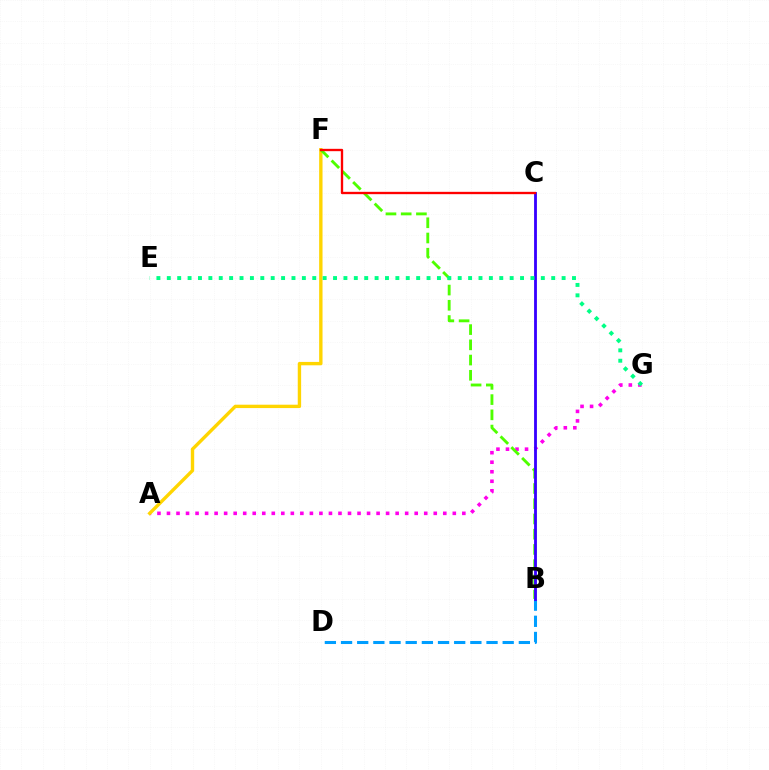{('A', 'G'): [{'color': '#ff00ed', 'line_style': 'dotted', 'thickness': 2.59}], ('A', 'F'): [{'color': '#ffd500', 'line_style': 'solid', 'thickness': 2.43}], ('B', 'D'): [{'color': '#009eff', 'line_style': 'dashed', 'thickness': 2.2}], ('B', 'F'): [{'color': '#4fff00', 'line_style': 'dashed', 'thickness': 2.07}], ('B', 'C'): [{'color': '#3700ff', 'line_style': 'solid', 'thickness': 2.04}], ('C', 'F'): [{'color': '#ff0000', 'line_style': 'solid', 'thickness': 1.69}], ('E', 'G'): [{'color': '#00ff86', 'line_style': 'dotted', 'thickness': 2.82}]}